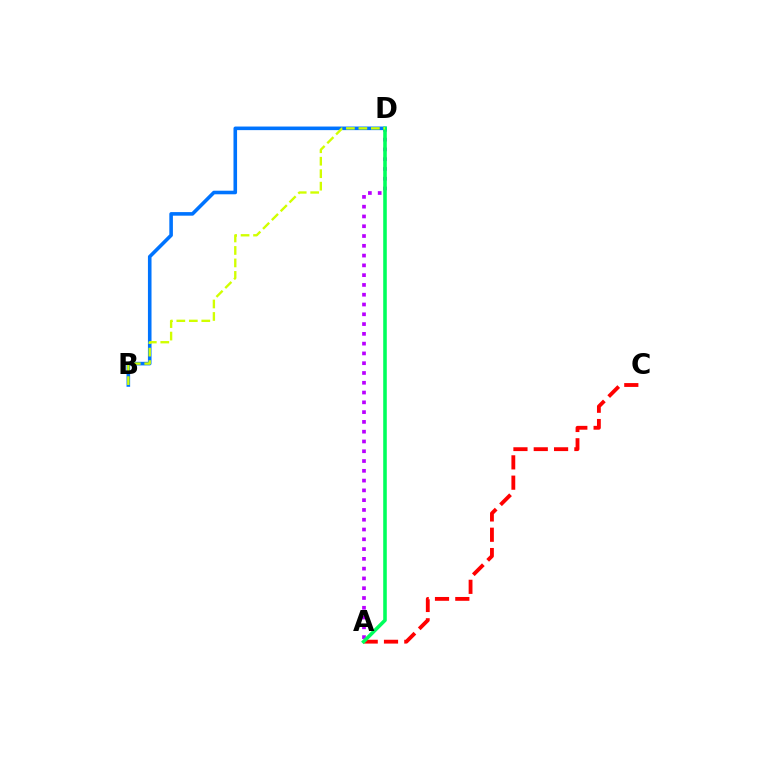{('A', 'D'): [{'color': '#b900ff', 'line_style': 'dotted', 'thickness': 2.66}, {'color': '#00ff5c', 'line_style': 'solid', 'thickness': 2.57}], ('B', 'D'): [{'color': '#0074ff', 'line_style': 'solid', 'thickness': 2.58}, {'color': '#d1ff00', 'line_style': 'dashed', 'thickness': 1.7}], ('A', 'C'): [{'color': '#ff0000', 'line_style': 'dashed', 'thickness': 2.76}]}